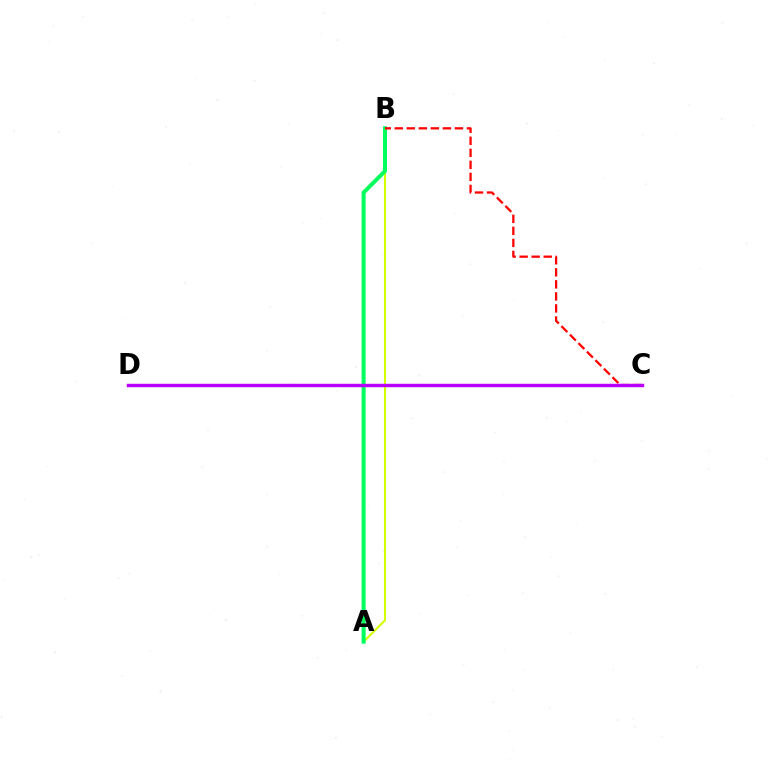{('A', 'B'): [{'color': '#d1ff00', 'line_style': 'solid', 'thickness': 1.5}, {'color': '#00ff5c', 'line_style': 'solid', 'thickness': 2.89}], ('C', 'D'): [{'color': '#0074ff', 'line_style': 'dotted', 'thickness': 1.94}, {'color': '#b900ff', 'line_style': 'solid', 'thickness': 2.47}], ('B', 'C'): [{'color': '#ff0000', 'line_style': 'dashed', 'thickness': 1.63}]}